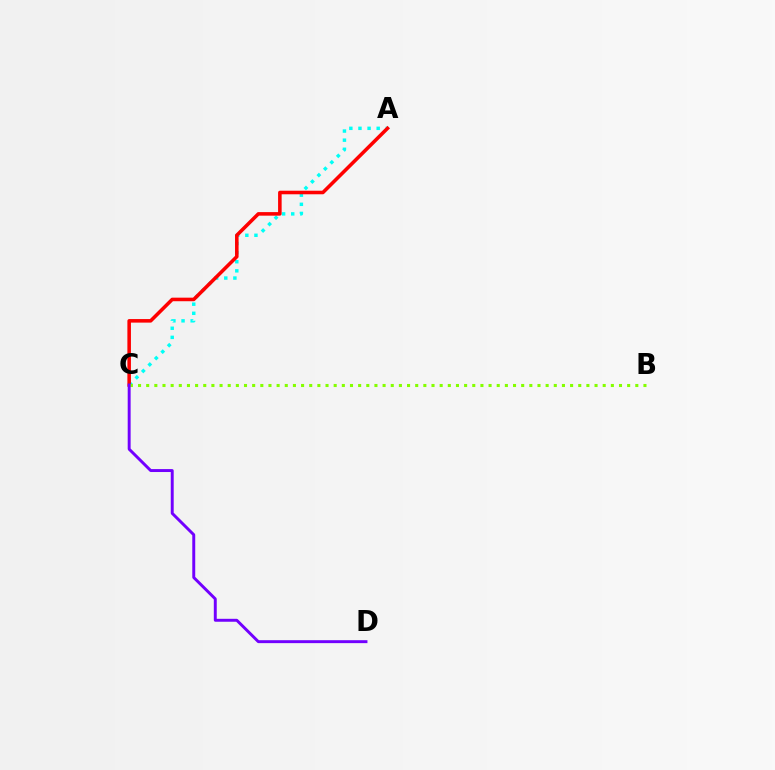{('A', 'C'): [{'color': '#00fff6', 'line_style': 'dotted', 'thickness': 2.48}, {'color': '#ff0000', 'line_style': 'solid', 'thickness': 2.56}], ('B', 'C'): [{'color': '#84ff00', 'line_style': 'dotted', 'thickness': 2.21}], ('C', 'D'): [{'color': '#7200ff', 'line_style': 'solid', 'thickness': 2.11}]}